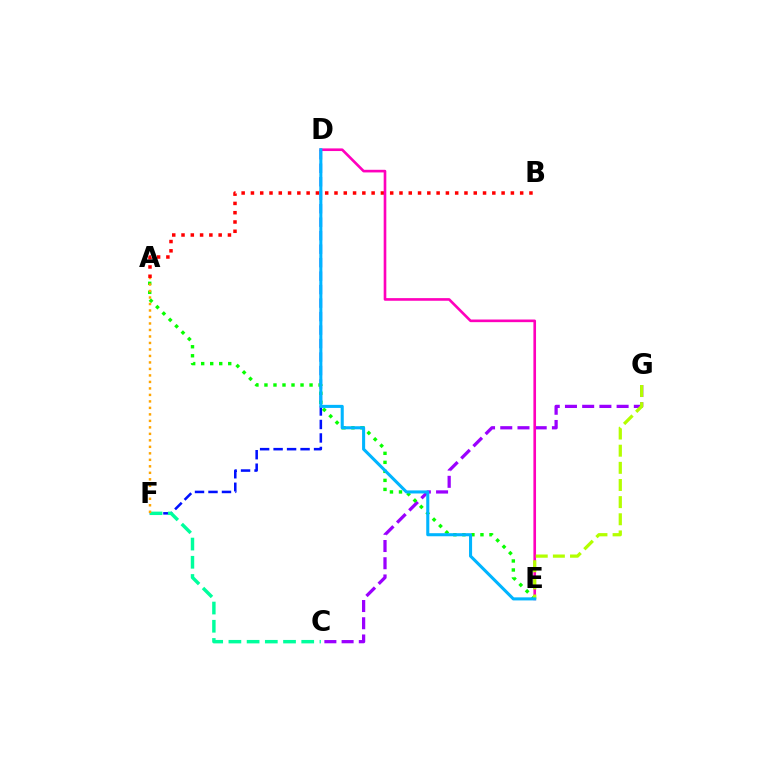{('C', 'G'): [{'color': '#9b00ff', 'line_style': 'dashed', 'thickness': 2.34}], ('D', 'F'): [{'color': '#0010ff', 'line_style': 'dashed', 'thickness': 1.83}], ('A', 'B'): [{'color': '#ff0000', 'line_style': 'dotted', 'thickness': 2.52}], ('A', 'E'): [{'color': '#08ff00', 'line_style': 'dotted', 'thickness': 2.45}], ('C', 'F'): [{'color': '#00ff9d', 'line_style': 'dashed', 'thickness': 2.47}], ('D', 'E'): [{'color': '#ff00bd', 'line_style': 'solid', 'thickness': 1.9}, {'color': '#00b5ff', 'line_style': 'solid', 'thickness': 2.21}], ('E', 'G'): [{'color': '#b3ff00', 'line_style': 'dashed', 'thickness': 2.33}], ('A', 'F'): [{'color': '#ffa500', 'line_style': 'dotted', 'thickness': 1.76}]}